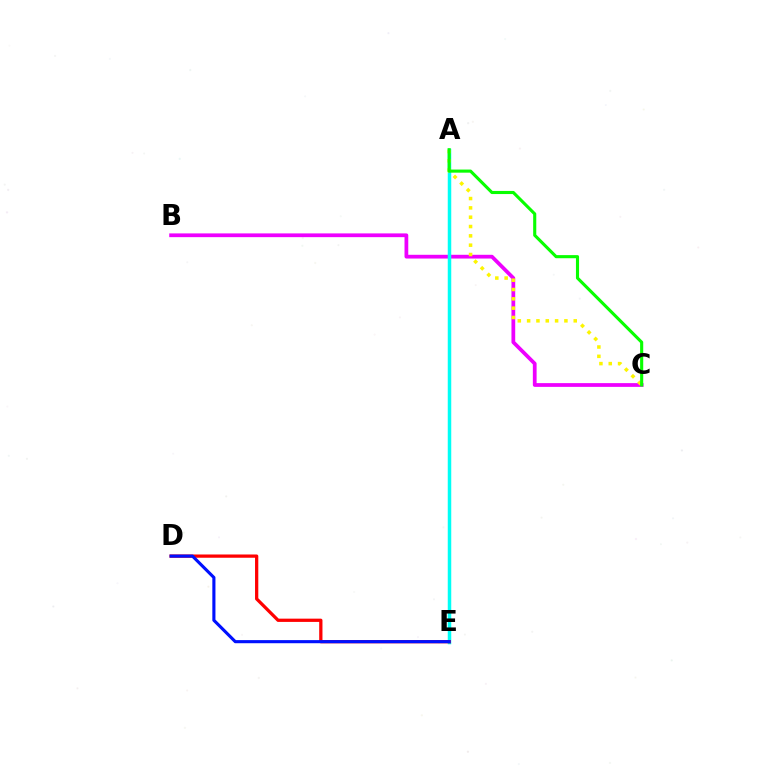{('B', 'C'): [{'color': '#ee00ff', 'line_style': 'solid', 'thickness': 2.7}], ('A', 'E'): [{'color': '#00fff6', 'line_style': 'solid', 'thickness': 2.51}], ('D', 'E'): [{'color': '#ff0000', 'line_style': 'solid', 'thickness': 2.35}, {'color': '#0010ff', 'line_style': 'solid', 'thickness': 2.24}], ('A', 'C'): [{'color': '#fcf500', 'line_style': 'dotted', 'thickness': 2.53}, {'color': '#08ff00', 'line_style': 'solid', 'thickness': 2.24}]}